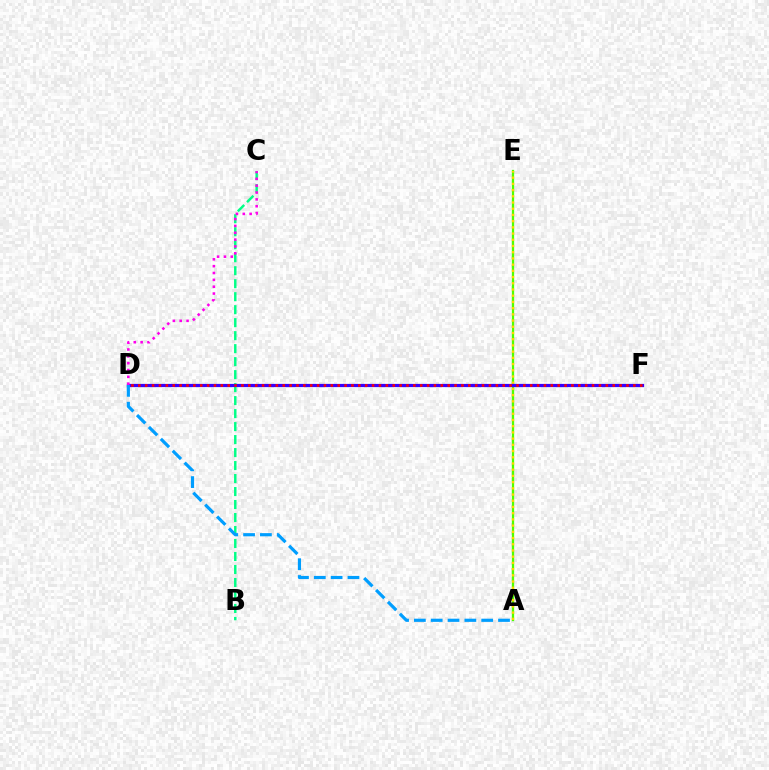{('A', 'E'): [{'color': '#4fff00', 'line_style': 'solid', 'thickness': 1.65}, {'color': '#ffd500', 'line_style': 'dotted', 'thickness': 1.69}], ('B', 'C'): [{'color': '#00ff86', 'line_style': 'dashed', 'thickness': 1.76}], ('D', 'F'): [{'color': '#3700ff', 'line_style': 'solid', 'thickness': 2.32}, {'color': '#ff0000', 'line_style': 'dotted', 'thickness': 1.87}], ('A', 'D'): [{'color': '#009eff', 'line_style': 'dashed', 'thickness': 2.29}], ('C', 'D'): [{'color': '#ff00ed', 'line_style': 'dotted', 'thickness': 1.86}]}